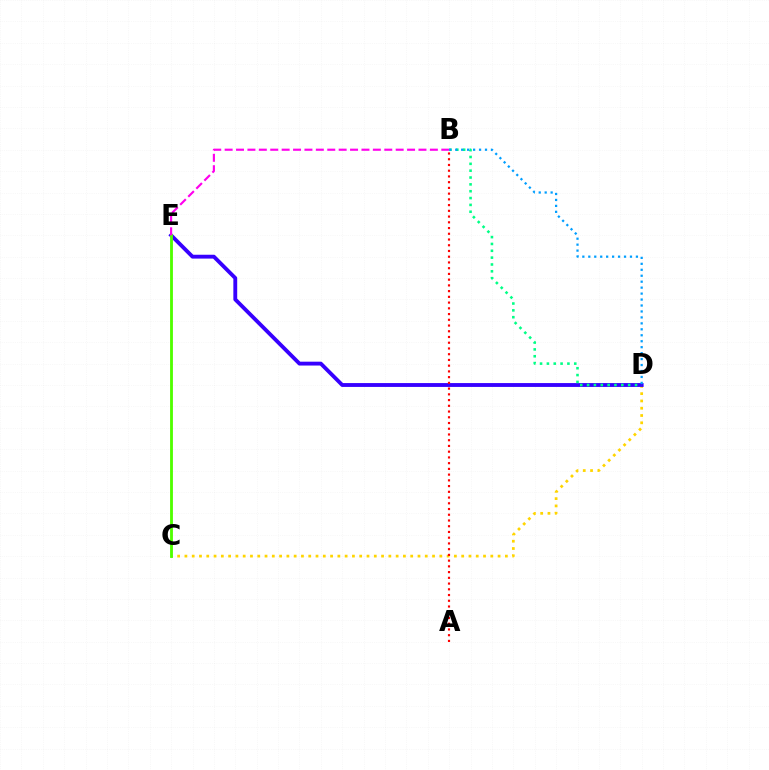{('C', 'D'): [{'color': '#ffd500', 'line_style': 'dotted', 'thickness': 1.98}], ('D', 'E'): [{'color': '#3700ff', 'line_style': 'solid', 'thickness': 2.77}], ('B', 'D'): [{'color': '#00ff86', 'line_style': 'dotted', 'thickness': 1.86}, {'color': '#009eff', 'line_style': 'dotted', 'thickness': 1.62}], ('A', 'B'): [{'color': '#ff0000', 'line_style': 'dotted', 'thickness': 1.56}], ('C', 'E'): [{'color': '#4fff00', 'line_style': 'solid', 'thickness': 2.04}], ('B', 'E'): [{'color': '#ff00ed', 'line_style': 'dashed', 'thickness': 1.55}]}